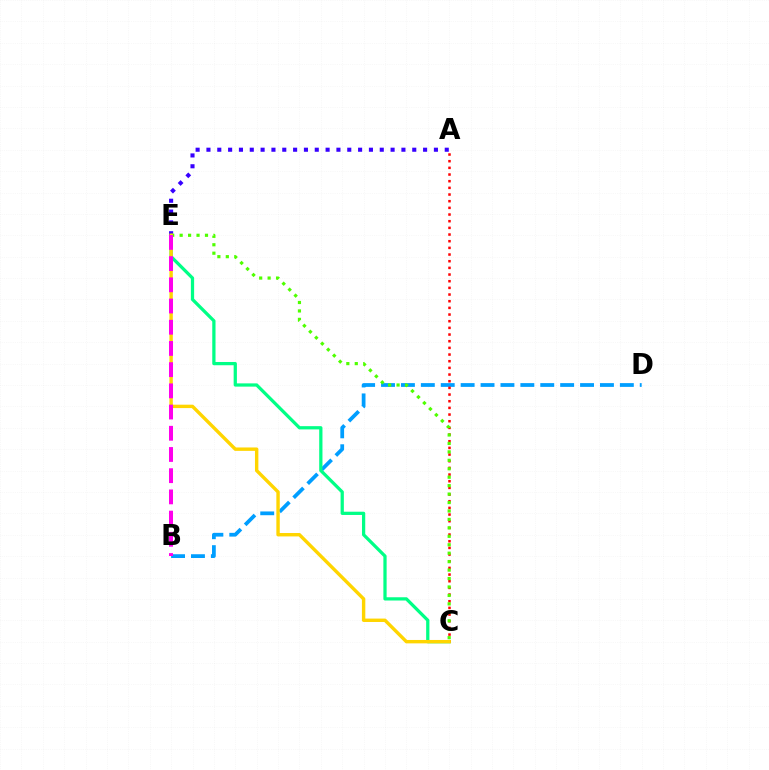{('B', 'D'): [{'color': '#009eff', 'line_style': 'dashed', 'thickness': 2.7}], ('C', 'E'): [{'color': '#00ff86', 'line_style': 'solid', 'thickness': 2.34}, {'color': '#4fff00', 'line_style': 'dotted', 'thickness': 2.29}, {'color': '#ffd500', 'line_style': 'solid', 'thickness': 2.45}], ('A', 'E'): [{'color': '#3700ff', 'line_style': 'dotted', 'thickness': 2.94}], ('A', 'C'): [{'color': '#ff0000', 'line_style': 'dotted', 'thickness': 1.81}], ('B', 'E'): [{'color': '#ff00ed', 'line_style': 'dashed', 'thickness': 2.88}]}